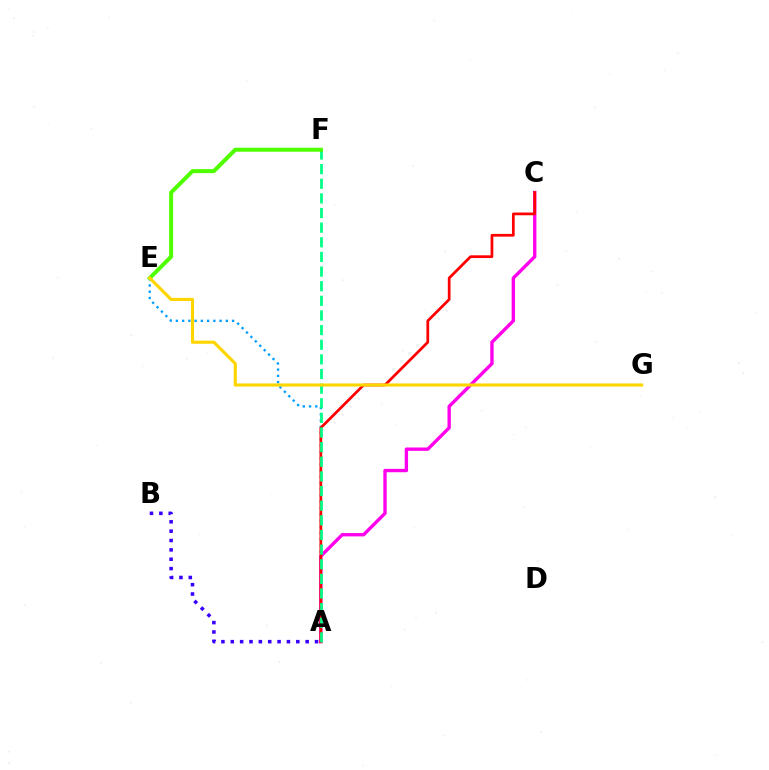{('A', 'C'): [{'color': '#ff00ed', 'line_style': 'solid', 'thickness': 2.42}, {'color': '#ff0000', 'line_style': 'solid', 'thickness': 1.97}], ('A', 'E'): [{'color': '#009eff', 'line_style': 'dotted', 'thickness': 1.7}], ('A', 'B'): [{'color': '#3700ff', 'line_style': 'dotted', 'thickness': 2.54}], ('A', 'F'): [{'color': '#00ff86', 'line_style': 'dashed', 'thickness': 1.99}], ('E', 'F'): [{'color': '#4fff00', 'line_style': 'solid', 'thickness': 2.89}], ('E', 'G'): [{'color': '#ffd500', 'line_style': 'solid', 'thickness': 2.25}]}